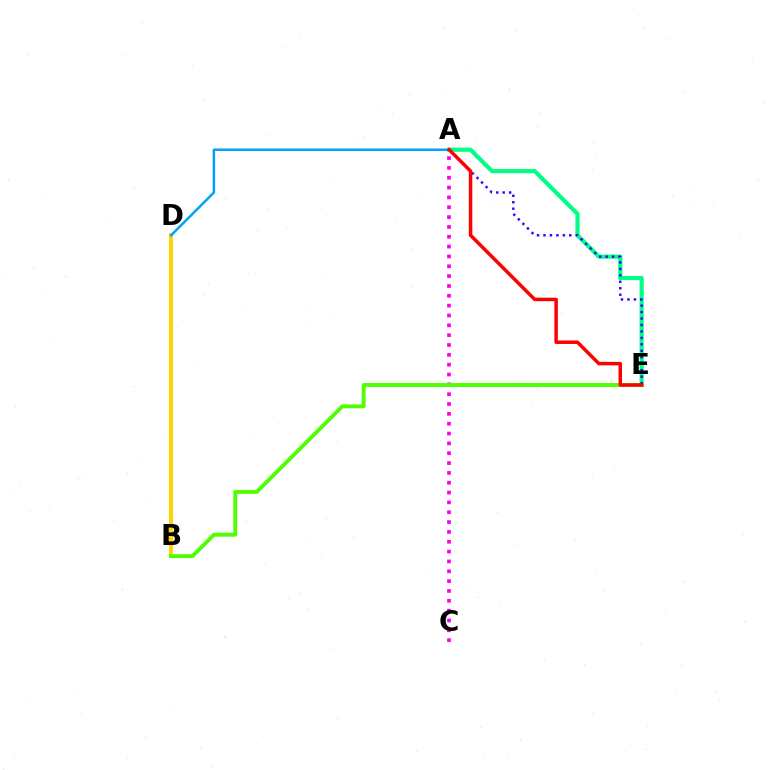{('B', 'D'): [{'color': '#ffd500', 'line_style': 'solid', 'thickness': 2.89}], ('A', 'C'): [{'color': '#ff00ed', 'line_style': 'dotted', 'thickness': 2.67}], ('A', 'E'): [{'color': '#00ff86', 'line_style': 'solid', 'thickness': 3.0}, {'color': '#3700ff', 'line_style': 'dotted', 'thickness': 1.75}, {'color': '#ff0000', 'line_style': 'solid', 'thickness': 2.51}], ('B', 'E'): [{'color': '#4fff00', 'line_style': 'solid', 'thickness': 2.79}], ('A', 'D'): [{'color': '#009eff', 'line_style': 'solid', 'thickness': 1.76}]}